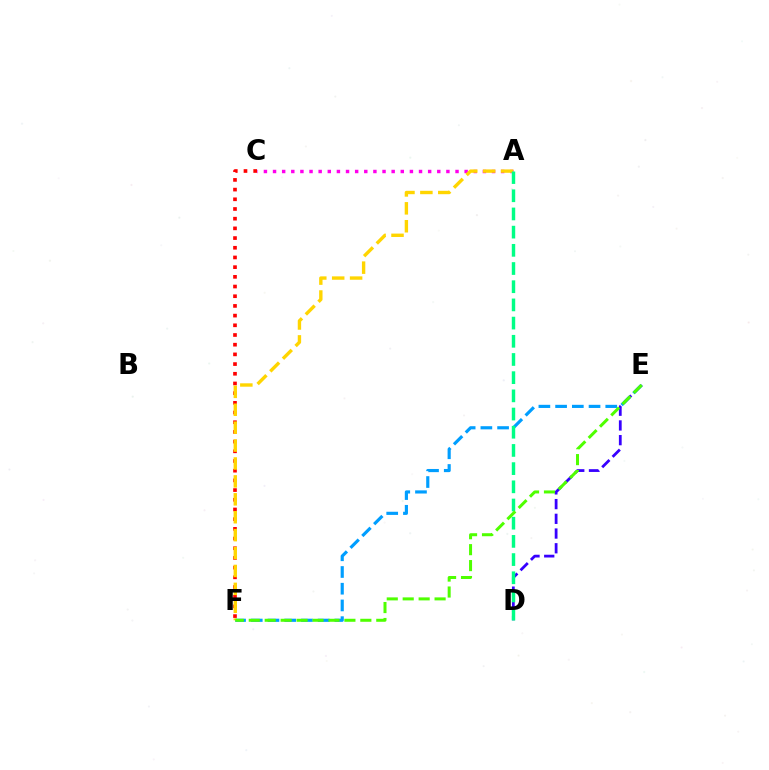{('A', 'C'): [{'color': '#ff00ed', 'line_style': 'dotted', 'thickness': 2.48}], ('D', 'E'): [{'color': '#3700ff', 'line_style': 'dashed', 'thickness': 2.0}], ('C', 'F'): [{'color': '#ff0000', 'line_style': 'dotted', 'thickness': 2.63}], ('E', 'F'): [{'color': '#009eff', 'line_style': 'dashed', 'thickness': 2.27}, {'color': '#4fff00', 'line_style': 'dashed', 'thickness': 2.17}], ('A', 'F'): [{'color': '#ffd500', 'line_style': 'dashed', 'thickness': 2.43}], ('A', 'D'): [{'color': '#00ff86', 'line_style': 'dashed', 'thickness': 2.47}]}